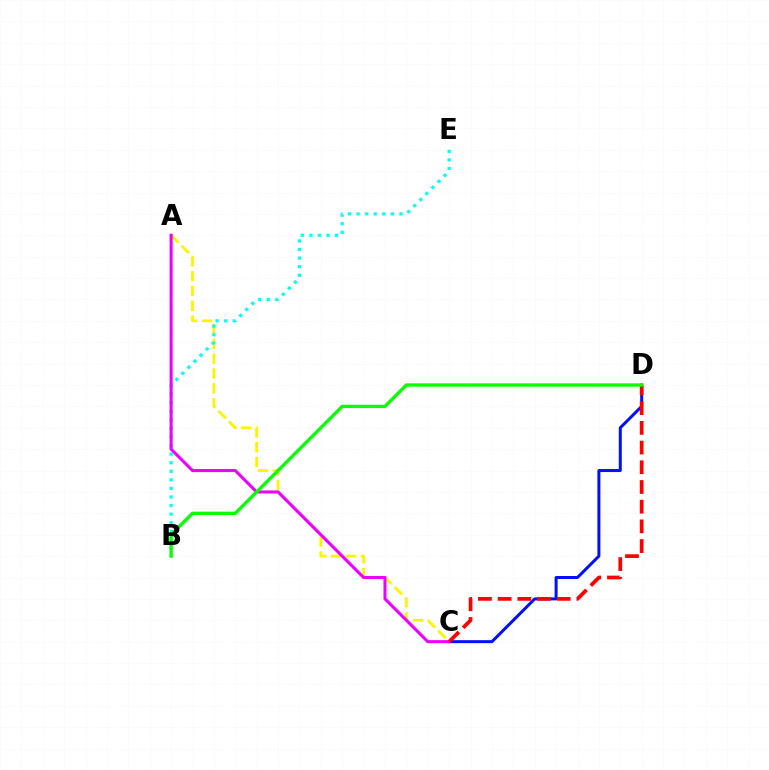{('A', 'C'): [{'color': '#fcf500', 'line_style': 'dashed', 'thickness': 2.02}, {'color': '#ee00ff', 'line_style': 'solid', 'thickness': 2.2}], ('B', 'E'): [{'color': '#00fff6', 'line_style': 'dotted', 'thickness': 2.33}], ('C', 'D'): [{'color': '#0010ff', 'line_style': 'solid', 'thickness': 2.16}, {'color': '#ff0000', 'line_style': 'dashed', 'thickness': 2.68}], ('B', 'D'): [{'color': '#08ff00', 'line_style': 'solid', 'thickness': 2.39}]}